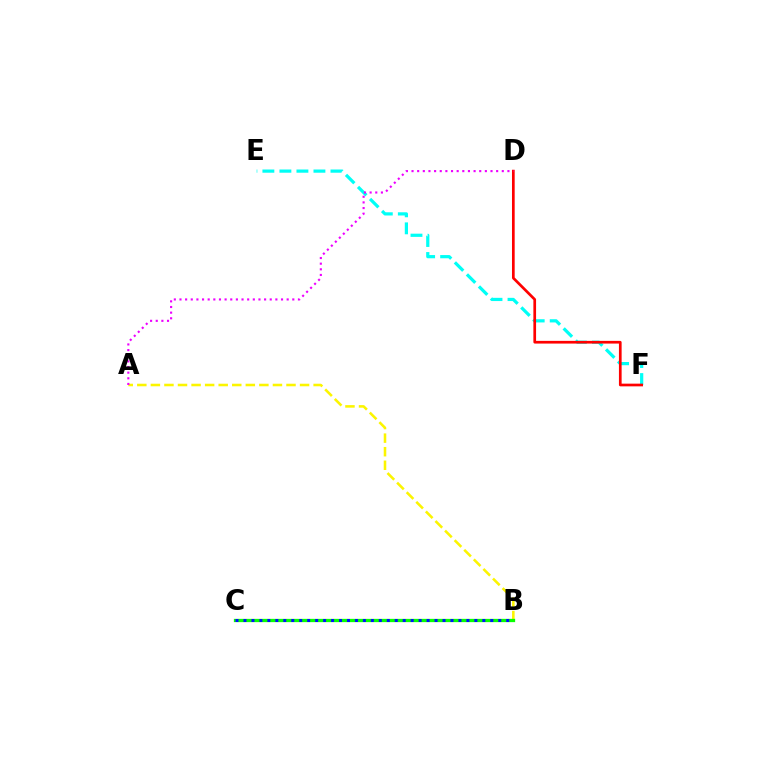{('E', 'F'): [{'color': '#00fff6', 'line_style': 'dashed', 'thickness': 2.31}], ('D', 'F'): [{'color': '#ff0000', 'line_style': 'solid', 'thickness': 1.94}], ('A', 'B'): [{'color': '#fcf500', 'line_style': 'dashed', 'thickness': 1.84}], ('B', 'C'): [{'color': '#08ff00', 'line_style': 'solid', 'thickness': 2.36}, {'color': '#0010ff', 'line_style': 'dotted', 'thickness': 2.16}], ('A', 'D'): [{'color': '#ee00ff', 'line_style': 'dotted', 'thickness': 1.53}]}